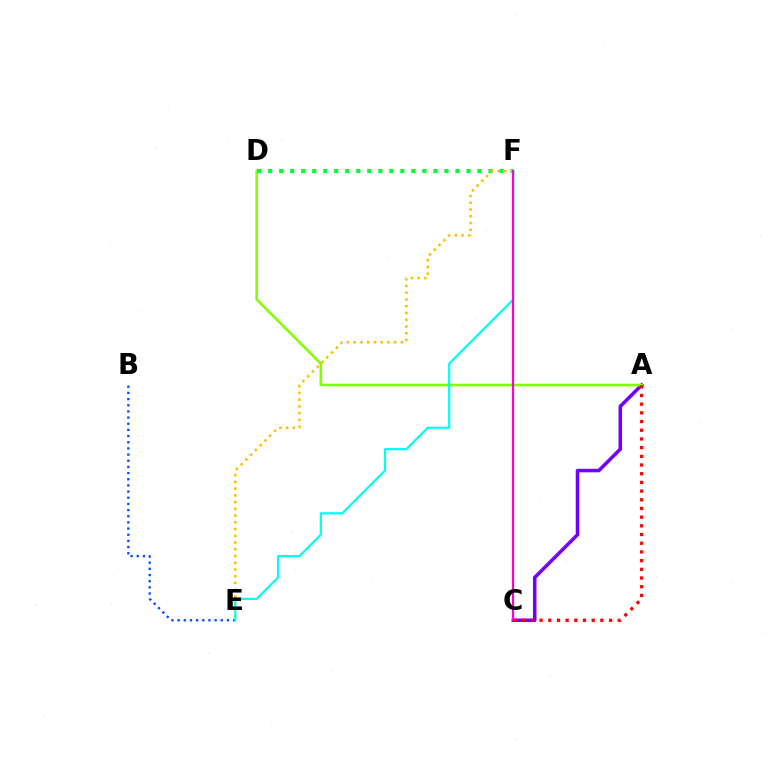{('A', 'C'): [{'color': '#7200ff', 'line_style': 'solid', 'thickness': 2.54}, {'color': '#ff0000', 'line_style': 'dotted', 'thickness': 2.36}], ('A', 'D'): [{'color': '#84ff00', 'line_style': 'solid', 'thickness': 1.87}], ('D', 'F'): [{'color': '#00ff39', 'line_style': 'dotted', 'thickness': 2.99}], ('E', 'F'): [{'color': '#ffbd00', 'line_style': 'dotted', 'thickness': 1.83}, {'color': '#00fff6', 'line_style': 'solid', 'thickness': 1.6}], ('B', 'E'): [{'color': '#004bff', 'line_style': 'dotted', 'thickness': 1.68}], ('C', 'F'): [{'color': '#ff00cf', 'line_style': 'solid', 'thickness': 1.59}]}